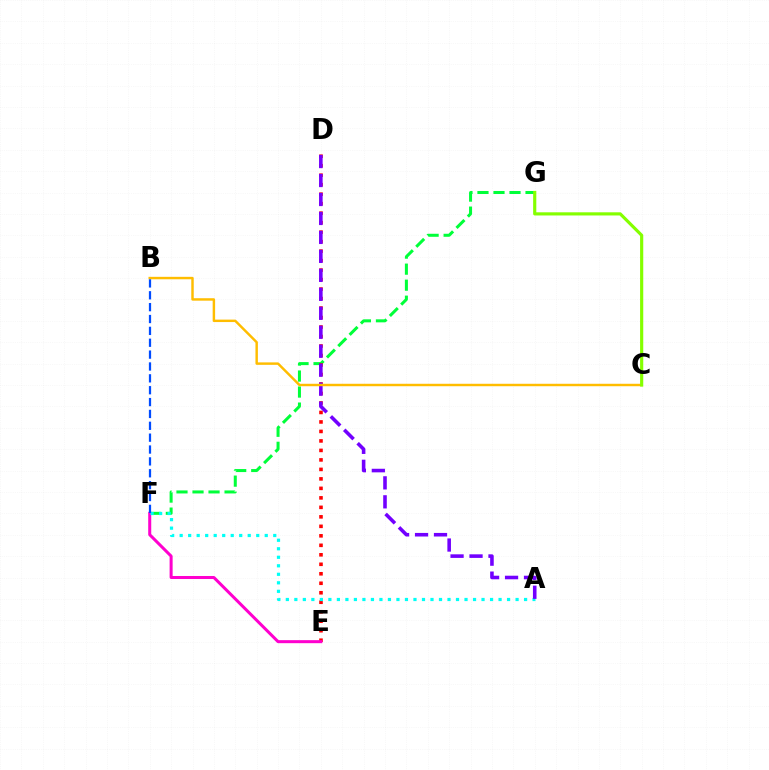{('F', 'G'): [{'color': '#00ff39', 'line_style': 'dashed', 'thickness': 2.18}], ('D', 'E'): [{'color': '#ff0000', 'line_style': 'dotted', 'thickness': 2.58}], ('E', 'F'): [{'color': '#ff00cf', 'line_style': 'solid', 'thickness': 2.18}], ('A', 'F'): [{'color': '#00fff6', 'line_style': 'dotted', 'thickness': 2.31}], ('A', 'D'): [{'color': '#7200ff', 'line_style': 'dashed', 'thickness': 2.58}], ('B', 'C'): [{'color': '#ffbd00', 'line_style': 'solid', 'thickness': 1.76}], ('B', 'F'): [{'color': '#004bff', 'line_style': 'dashed', 'thickness': 1.61}], ('C', 'G'): [{'color': '#84ff00', 'line_style': 'solid', 'thickness': 2.28}]}